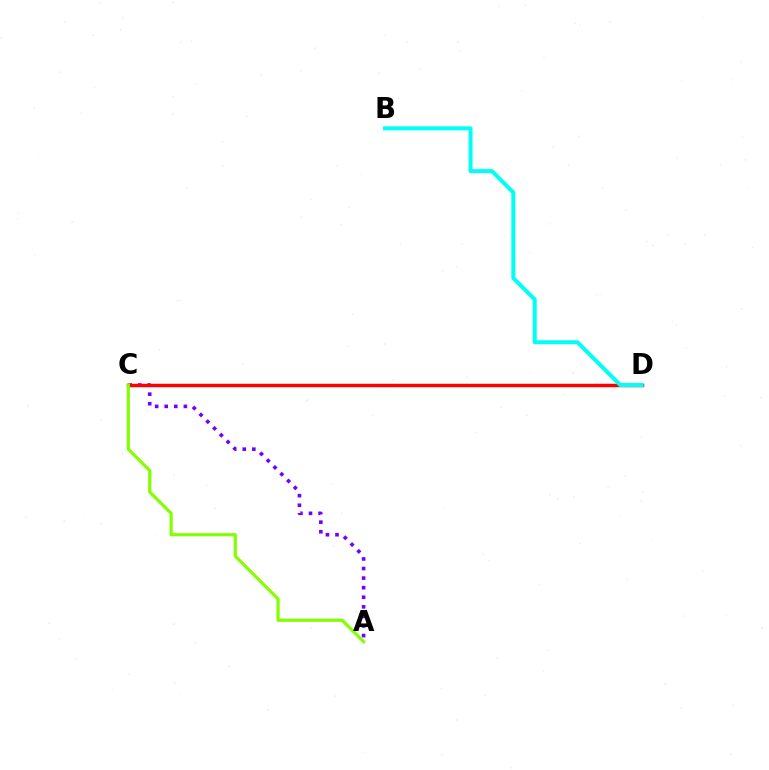{('A', 'C'): [{'color': '#7200ff', 'line_style': 'dotted', 'thickness': 2.6}, {'color': '#84ff00', 'line_style': 'solid', 'thickness': 2.29}], ('C', 'D'): [{'color': '#ff0000', 'line_style': 'solid', 'thickness': 2.49}], ('B', 'D'): [{'color': '#00fff6', 'line_style': 'solid', 'thickness': 2.89}]}